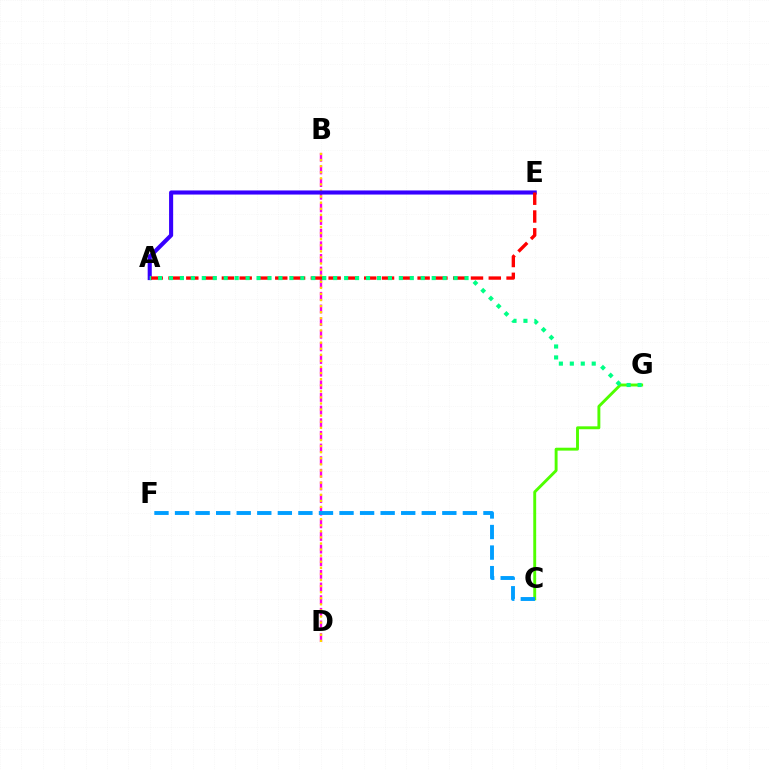{('C', 'G'): [{'color': '#4fff00', 'line_style': 'solid', 'thickness': 2.09}], ('B', 'D'): [{'color': '#ff00ed', 'line_style': 'dashed', 'thickness': 1.72}, {'color': '#ffd500', 'line_style': 'dotted', 'thickness': 1.65}], ('C', 'F'): [{'color': '#009eff', 'line_style': 'dashed', 'thickness': 2.79}], ('A', 'E'): [{'color': '#3700ff', 'line_style': 'solid', 'thickness': 2.95}, {'color': '#ff0000', 'line_style': 'dashed', 'thickness': 2.42}], ('A', 'G'): [{'color': '#00ff86', 'line_style': 'dotted', 'thickness': 2.97}]}